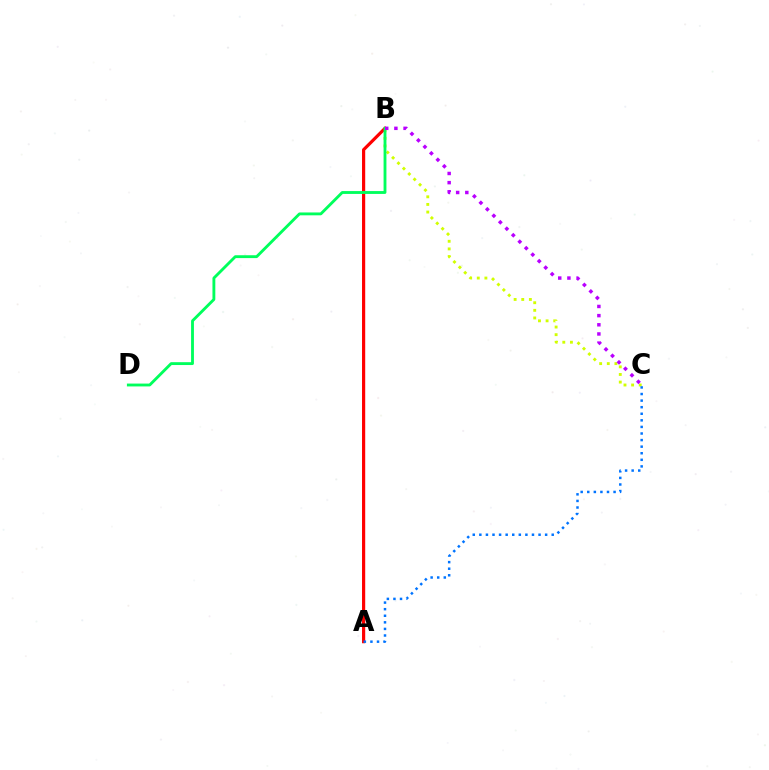{('B', 'C'): [{'color': '#d1ff00', 'line_style': 'dotted', 'thickness': 2.07}, {'color': '#b900ff', 'line_style': 'dotted', 'thickness': 2.49}], ('A', 'B'): [{'color': '#ff0000', 'line_style': 'solid', 'thickness': 2.29}], ('B', 'D'): [{'color': '#00ff5c', 'line_style': 'solid', 'thickness': 2.06}], ('A', 'C'): [{'color': '#0074ff', 'line_style': 'dotted', 'thickness': 1.79}]}